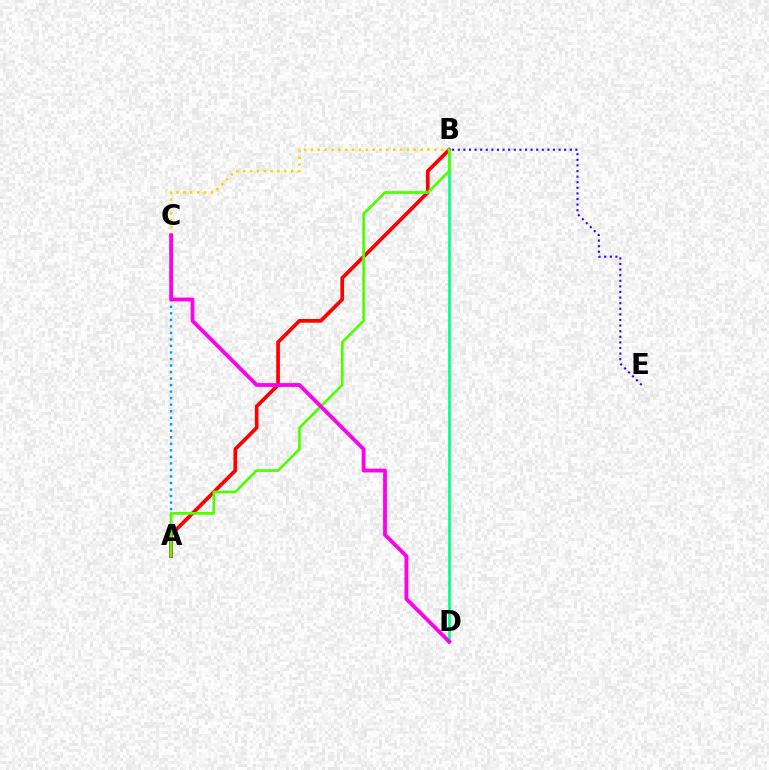{('B', 'E'): [{'color': '#3700ff', 'line_style': 'dotted', 'thickness': 1.52}], ('A', 'B'): [{'color': '#ff0000', 'line_style': 'solid', 'thickness': 2.66}, {'color': '#4fff00', 'line_style': 'solid', 'thickness': 1.94}], ('A', 'C'): [{'color': '#009eff', 'line_style': 'dotted', 'thickness': 1.77}], ('B', 'C'): [{'color': '#ffd500', 'line_style': 'dotted', 'thickness': 1.86}], ('B', 'D'): [{'color': '#00ff86', 'line_style': 'solid', 'thickness': 1.9}], ('C', 'D'): [{'color': '#ff00ed', 'line_style': 'solid', 'thickness': 2.74}]}